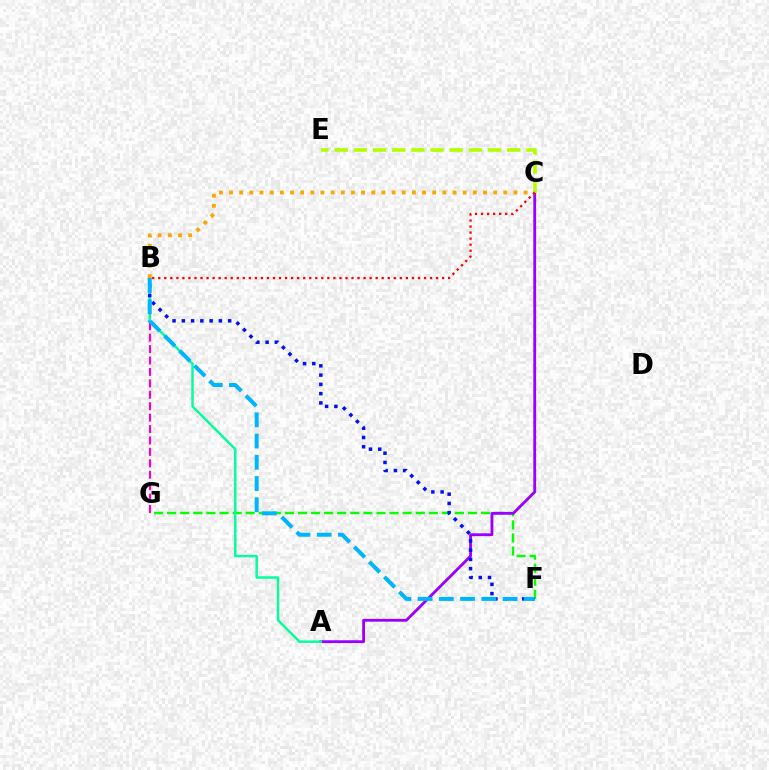{('F', 'G'): [{'color': '#08ff00', 'line_style': 'dashed', 'thickness': 1.78}], ('A', 'C'): [{'color': '#9b00ff', 'line_style': 'solid', 'thickness': 2.04}], ('B', 'G'): [{'color': '#ff00bd', 'line_style': 'dashed', 'thickness': 1.55}], ('A', 'B'): [{'color': '#00ff9d', 'line_style': 'solid', 'thickness': 1.76}], ('C', 'E'): [{'color': '#b3ff00', 'line_style': 'dashed', 'thickness': 2.61}], ('B', 'F'): [{'color': '#0010ff', 'line_style': 'dotted', 'thickness': 2.52}, {'color': '#00b5ff', 'line_style': 'dashed', 'thickness': 2.89}], ('B', 'C'): [{'color': '#ffa500', 'line_style': 'dotted', 'thickness': 2.76}, {'color': '#ff0000', 'line_style': 'dotted', 'thickness': 1.64}]}